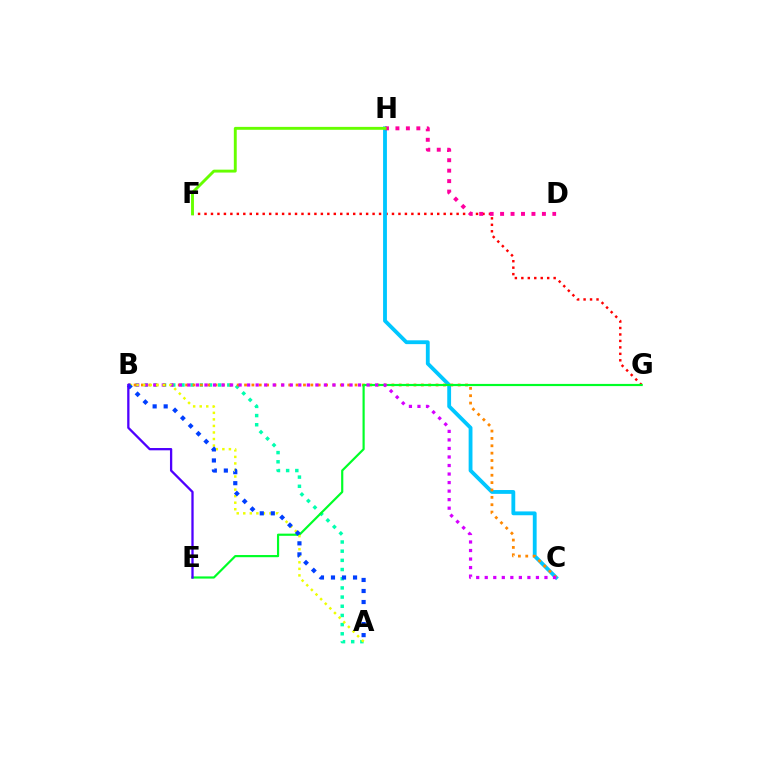{('A', 'B'): [{'color': '#00ffaf', 'line_style': 'dotted', 'thickness': 2.49}, {'color': '#eeff00', 'line_style': 'dotted', 'thickness': 1.78}, {'color': '#003fff', 'line_style': 'dotted', 'thickness': 3.0}], ('F', 'G'): [{'color': '#ff0000', 'line_style': 'dotted', 'thickness': 1.76}], ('C', 'H'): [{'color': '#00c7ff', 'line_style': 'solid', 'thickness': 2.76}], ('B', 'C'): [{'color': '#ff8800', 'line_style': 'dotted', 'thickness': 2.0}, {'color': '#d600ff', 'line_style': 'dotted', 'thickness': 2.32}], ('D', 'H'): [{'color': '#ff00a0', 'line_style': 'dotted', 'thickness': 2.84}], ('E', 'G'): [{'color': '#00ff27', 'line_style': 'solid', 'thickness': 1.57}], ('F', 'H'): [{'color': '#66ff00', 'line_style': 'solid', 'thickness': 2.09}], ('B', 'E'): [{'color': '#4f00ff', 'line_style': 'solid', 'thickness': 1.65}]}